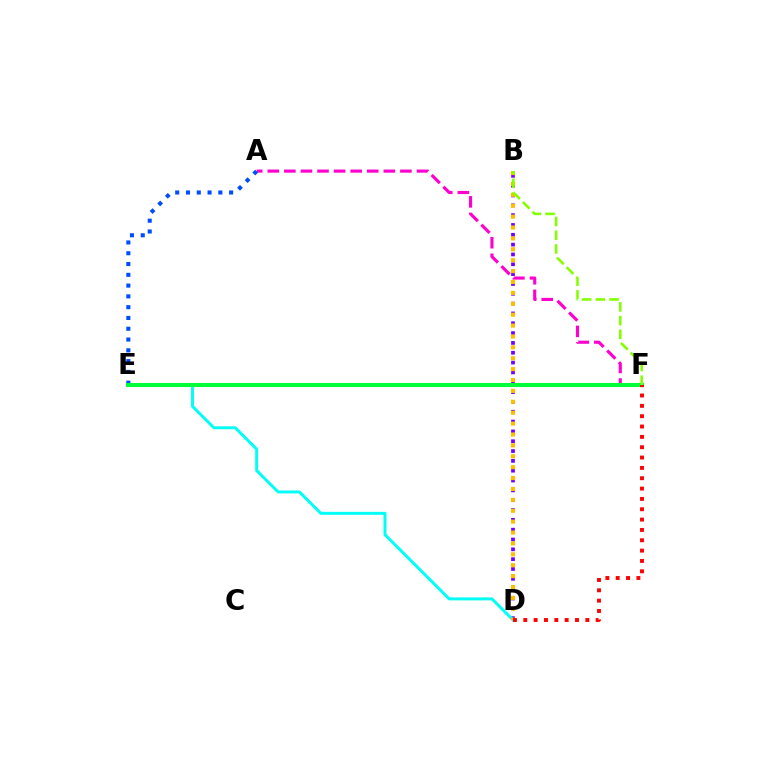{('B', 'D'): [{'color': '#7200ff', 'line_style': 'dotted', 'thickness': 2.67}, {'color': '#ffbd00', 'line_style': 'dotted', 'thickness': 2.96}], ('D', 'E'): [{'color': '#00fff6', 'line_style': 'solid', 'thickness': 2.14}], ('A', 'F'): [{'color': '#ff00cf', 'line_style': 'dashed', 'thickness': 2.25}], ('A', 'E'): [{'color': '#004bff', 'line_style': 'dotted', 'thickness': 2.93}], ('E', 'F'): [{'color': '#00ff39', 'line_style': 'solid', 'thickness': 2.93}], ('B', 'F'): [{'color': '#84ff00', 'line_style': 'dashed', 'thickness': 1.86}], ('D', 'F'): [{'color': '#ff0000', 'line_style': 'dotted', 'thickness': 2.81}]}